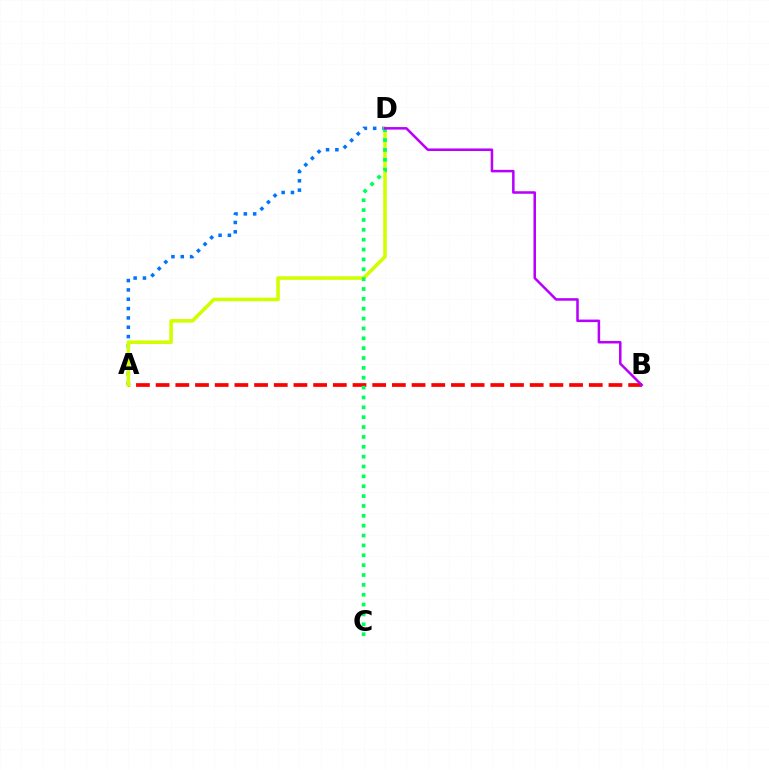{('A', 'B'): [{'color': '#ff0000', 'line_style': 'dashed', 'thickness': 2.67}], ('A', 'D'): [{'color': '#0074ff', 'line_style': 'dotted', 'thickness': 2.54}, {'color': '#d1ff00', 'line_style': 'solid', 'thickness': 2.57}], ('C', 'D'): [{'color': '#00ff5c', 'line_style': 'dotted', 'thickness': 2.68}], ('B', 'D'): [{'color': '#b900ff', 'line_style': 'solid', 'thickness': 1.82}]}